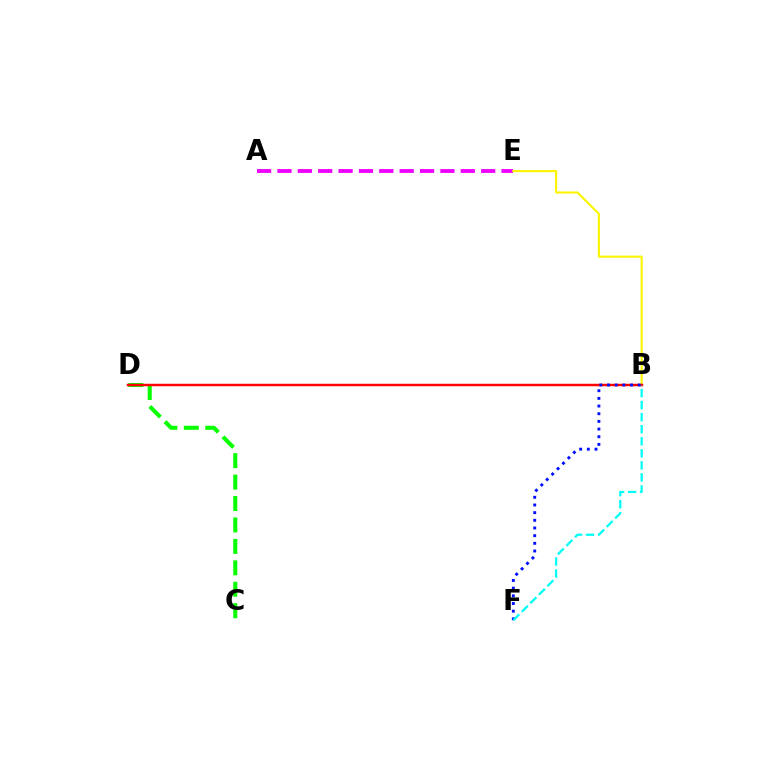{('A', 'E'): [{'color': '#ee00ff', 'line_style': 'dashed', 'thickness': 2.77}], ('C', 'D'): [{'color': '#08ff00', 'line_style': 'dashed', 'thickness': 2.91}], ('B', 'E'): [{'color': '#fcf500', 'line_style': 'solid', 'thickness': 1.53}], ('B', 'D'): [{'color': '#ff0000', 'line_style': 'solid', 'thickness': 1.79}], ('B', 'F'): [{'color': '#0010ff', 'line_style': 'dotted', 'thickness': 2.08}, {'color': '#00fff6', 'line_style': 'dashed', 'thickness': 1.64}]}